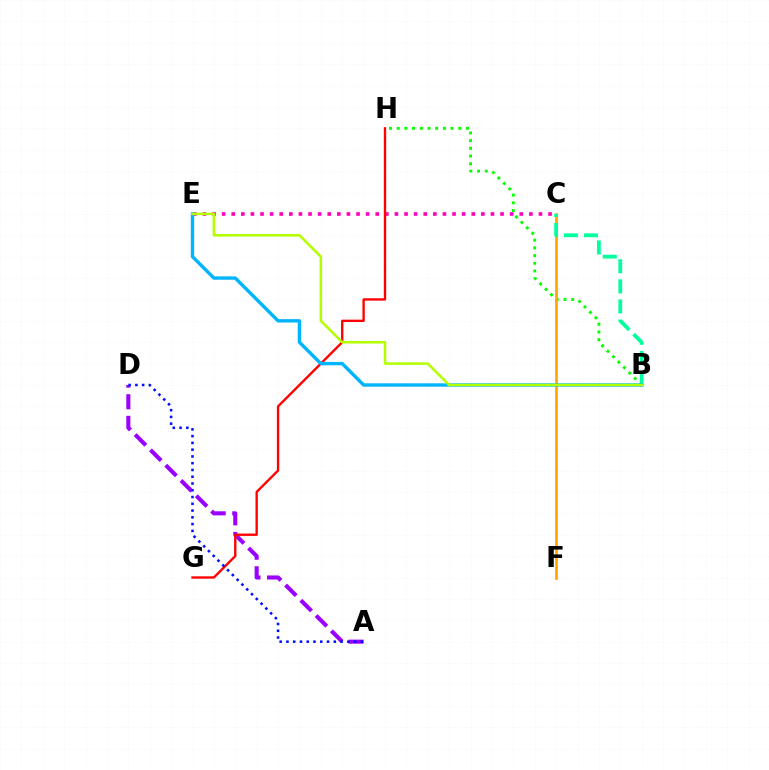{('C', 'E'): [{'color': '#ff00bd', 'line_style': 'dotted', 'thickness': 2.61}], ('A', 'D'): [{'color': '#9b00ff', 'line_style': 'dashed', 'thickness': 2.94}, {'color': '#0010ff', 'line_style': 'dotted', 'thickness': 1.84}], ('B', 'H'): [{'color': '#08ff00', 'line_style': 'dotted', 'thickness': 2.09}], ('C', 'F'): [{'color': '#ffa500', 'line_style': 'solid', 'thickness': 1.92}], ('B', 'C'): [{'color': '#00ff9d', 'line_style': 'dashed', 'thickness': 2.73}], ('G', 'H'): [{'color': '#ff0000', 'line_style': 'solid', 'thickness': 1.7}], ('B', 'E'): [{'color': '#00b5ff', 'line_style': 'solid', 'thickness': 2.44}, {'color': '#b3ff00', 'line_style': 'solid', 'thickness': 1.83}]}